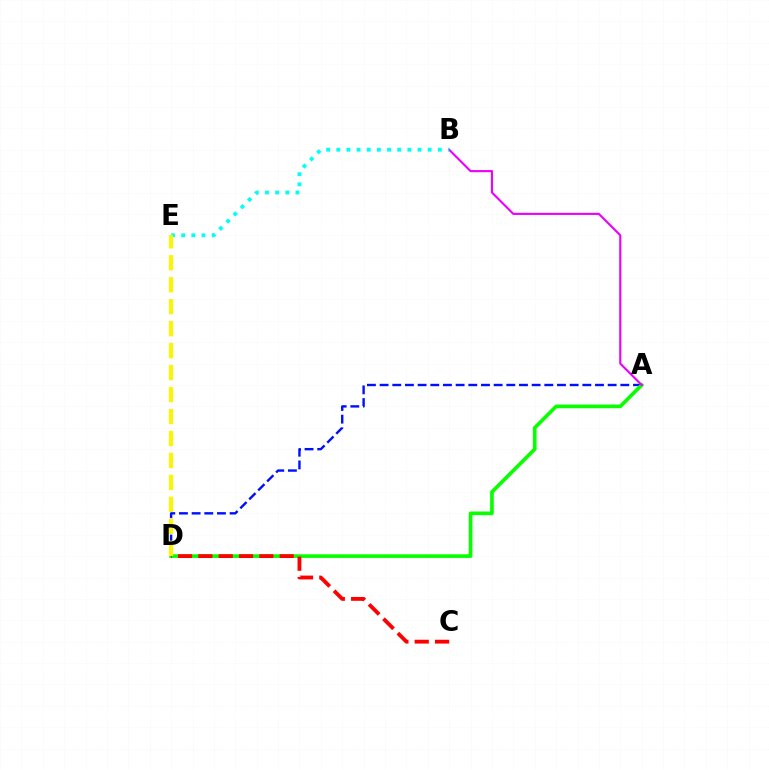{('A', 'D'): [{'color': '#0010ff', 'line_style': 'dashed', 'thickness': 1.72}, {'color': '#08ff00', 'line_style': 'solid', 'thickness': 2.63}], ('A', 'B'): [{'color': '#ee00ff', 'line_style': 'solid', 'thickness': 1.53}], ('B', 'E'): [{'color': '#00fff6', 'line_style': 'dotted', 'thickness': 2.76}], ('C', 'D'): [{'color': '#ff0000', 'line_style': 'dashed', 'thickness': 2.76}], ('D', 'E'): [{'color': '#fcf500', 'line_style': 'dashed', 'thickness': 2.98}]}